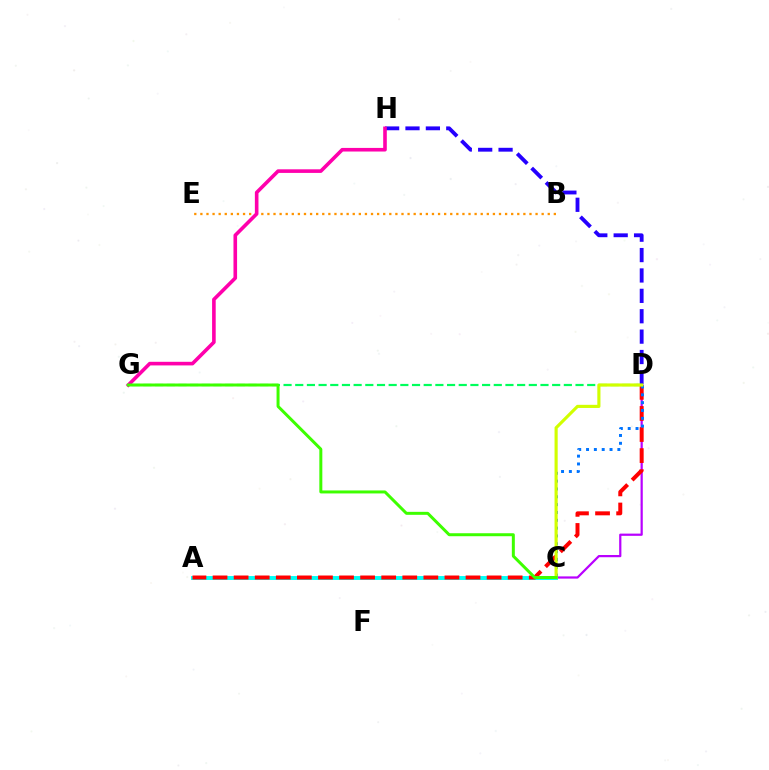{('C', 'D'): [{'color': '#b900ff', 'line_style': 'solid', 'thickness': 1.6}, {'color': '#0074ff', 'line_style': 'dotted', 'thickness': 2.13}, {'color': '#d1ff00', 'line_style': 'solid', 'thickness': 2.26}], ('A', 'C'): [{'color': '#00fff6', 'line_style': 'solid', 'thickness': 2.82}], ('A', 'D'): [{'color': '#ff0000', 'line_style': 'dashed', 'thickness': 2.86}], ('D', 'H'): [{'color': '#2500ff', 'line_style': 'dashed', 'thickness': 2.77}], ('B', 'E'): [{'color': '#ff9400', 'line_style': 'dotted', 'thickness': 1.66}], ('D', 'G'): [{'color': '#00ff5c', 'line_style': 'dashed', 'thickness': 1.59}], ('G', 'H'): [{'color': '#ff00ac', 'line_style': 'solid', 'thickness': 2.6}], ('C', 'G'): [{'color': '#3dff00', 'line_style': 'solid', 'thickness': 2.15}]}